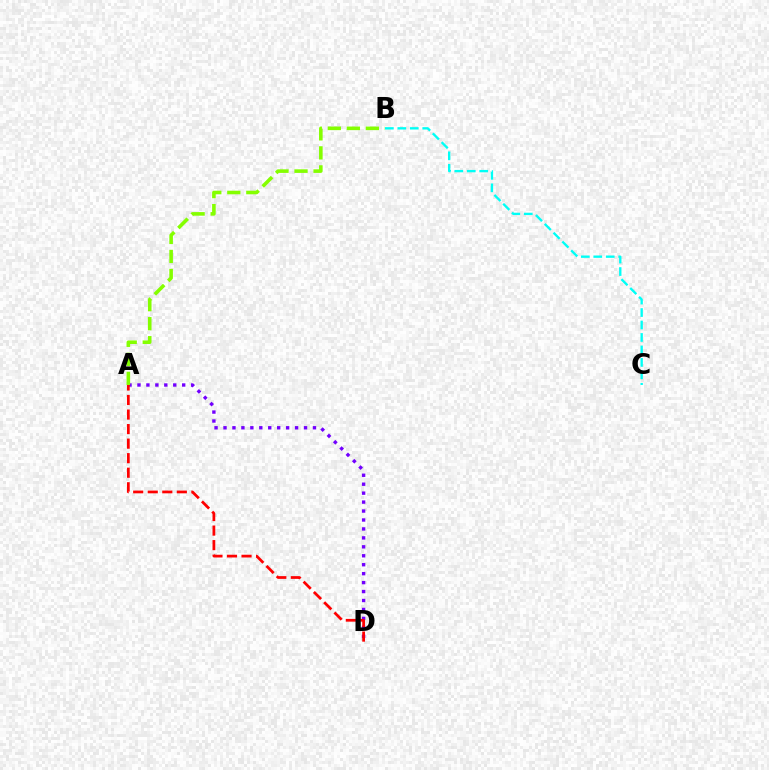{('B', 'C'): [{'color': '#00fff6', 'line_style': 'dashed', 'thickness': 1.69}], ('A', 'D'): [{'color': '#7200ff', 'line_style': 'dotted', 'thickness': 2.43}, {'color': '#ff0000', 'line_style': 'dashed', 'thickness': 1.98}], ('A', 'B'): [{'color': '#84ff00', 'line_style': 'dashed', 'thickness': 2.58}]}